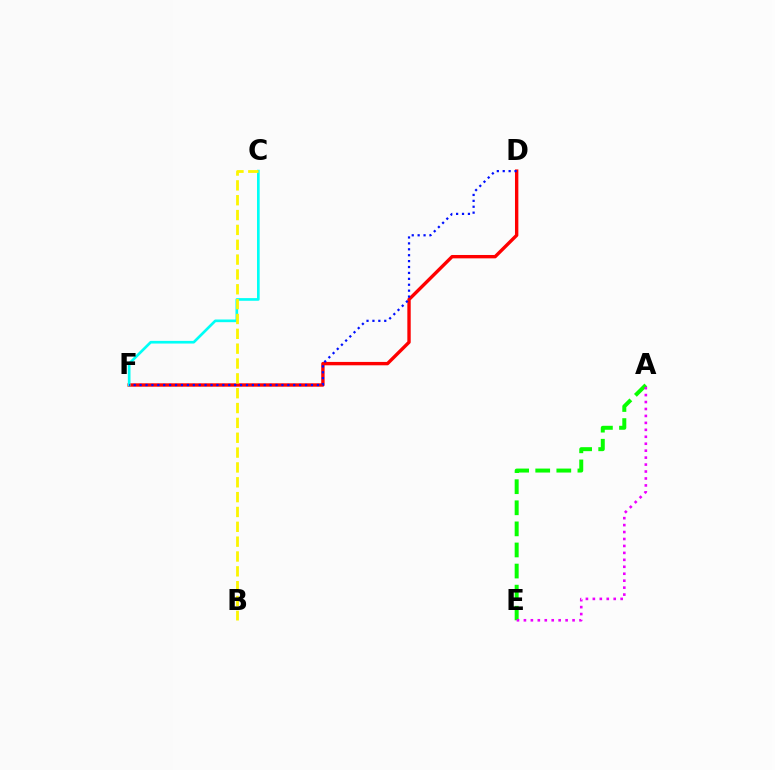{('A', 'E'): [{'color': '#08ff00', 'line_style': 'dashed', 'thickness': 2.87}, {'color': '#ee00ff', 'line_style': 'dotted', 'thickness': 1.89}], ('D', 'F'): [{'color': '#ff0000', 'line_style': 'solid', 'thickness': 2.43}, {'color': '#0010ff', 'line_style': 'dotted', 'thickness': 1.61}], ('C', 'F'): [{'color': '#00fff6', 'line_style': 'solid', 'thickness': 1.92}], ('B', 'C'): [{'color': '#fcf500', 'line_style': 'dashed', 'thickness': 2.02}]}